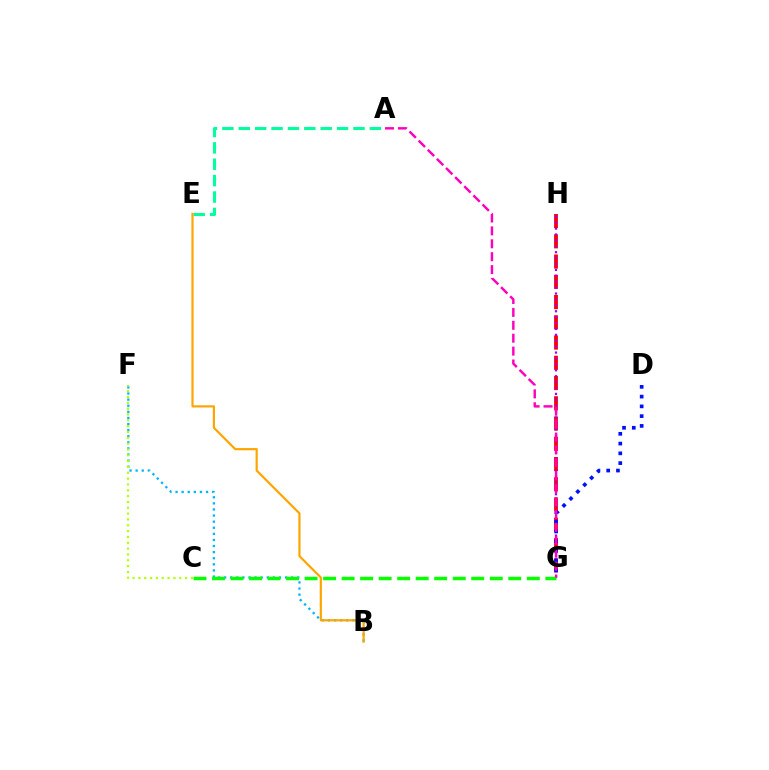{('G', 'H'): [{'color': '#ff0000', 'line_style': 'dashed', 'thickness': 2.75}, {'color': '#9b00ff', 'line_style': 'dotted', 'thickness': 1.6}], ('B', 'F'): [{'color': '#00b5ff', 'line_style': 'dotted', 'thickness': 1.66}], ('A', 'E'): [{'color': '#00ff9d', 'line_style': 'dashed', 'thickness': 2.23}], ('C', 'G'): [{'color': '#08ff00', 'line_style': 'dashed', 'thickness': 2.52}], ('D', 'G'): [{'color': '#0010ff', 'line_style': 'dotted', 'thickness': 2.65}], ('A', 'G'): [{'color': '#ff00bd', 'line_style': 'dashed', 'thickness': 1.75}], ('B', 'E'): [{'color': '#ffa500', 'line_style': 'solid', 'thickness': 1.58}], ('C', 'F'): [{'color': '#b3ff00', 'line_style': 'dotted', 'thickness': 1.58}]}